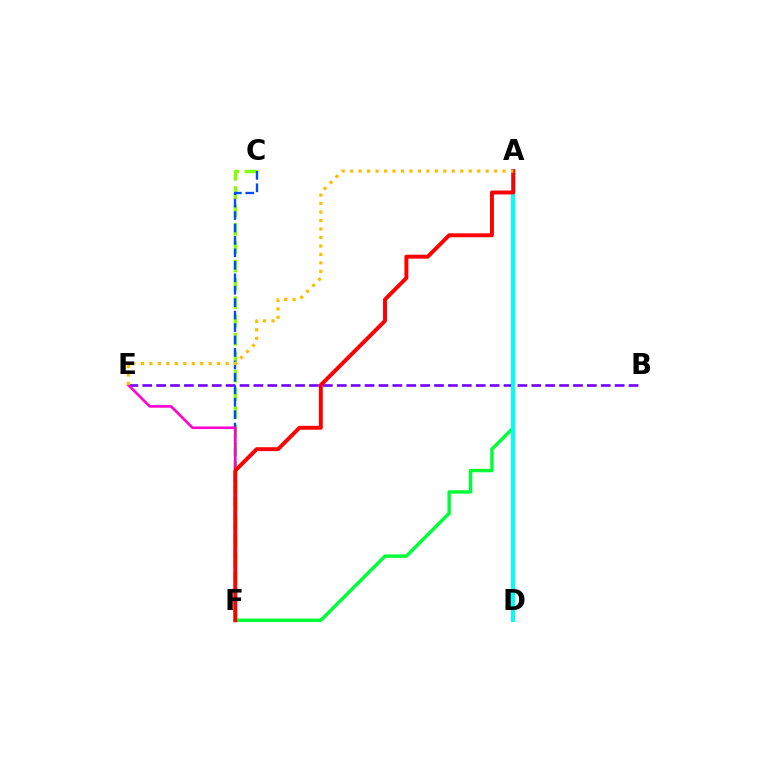{('C', 'F'): [{'color': '#84ff00', 'line_style': 'dashed', 'thickness': 2.49}, {'color': '#004bff', 'line_style': 'dashed', 'thickness': 1.69}], ('B', 'E'): [{'color': '#7200ff', 'line_style': 'dashed', 'thickness': 1.89}], ('A', 'F'): [{'color': '#00ff39', 'line_style': 'solid', 'thickness': 2.48}, {'color': '#ff0000', 'line_style': 'solid', 'thickness': 2.82}], ('A', 'D'): [{'color': '#00fff6', 'line_style': 'solid', 'thickness': 2.91}], ('E', 'F'): [{'color': '#ff00cf', 'line_style': 'solid', 'thickness': 1.88}], ('A', 'E'): [{'color': '#ffbd00', 'line_style': 'dotted', 'thickness': 2.3}]}